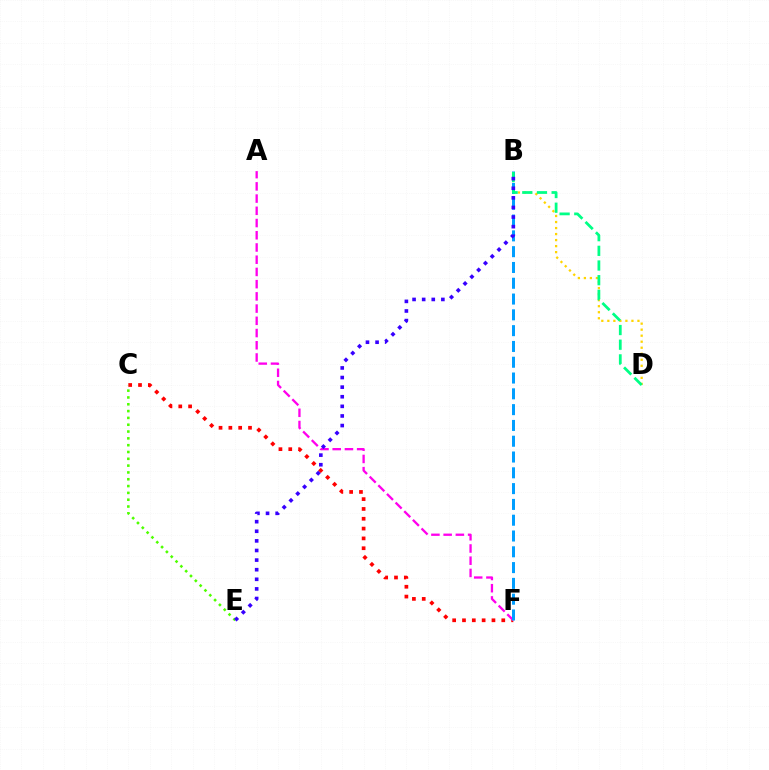{('C', 'F'): [{'color': '#ff0000', 'line_style': 'dotted', 'thickness': 2.67}], ('A', 'F'): [{'color': '#ff00ed', 'line_style': 'dashed', 'thickness': 1.66}], ('C', 'E'): [{'color': '#4fff00', 'line_style': 'dotted', 'thickness': 1.85}], ('B', 'D'): [{'color': '#ffd500', 'line_style': 'dotted', 'thickness': 1.64}, {'color': '#00ff86', 'line_style': 'dashed', 'thickness': 1.99}], ('B', 'F'): [{'color': '#009eff', 'line_style': 'dashed', 'thickness': 2.15}], ('B', 'E'): [{'color': '#3700ff', 'line_style': 'dotted', 'thickness': 2.61}]}